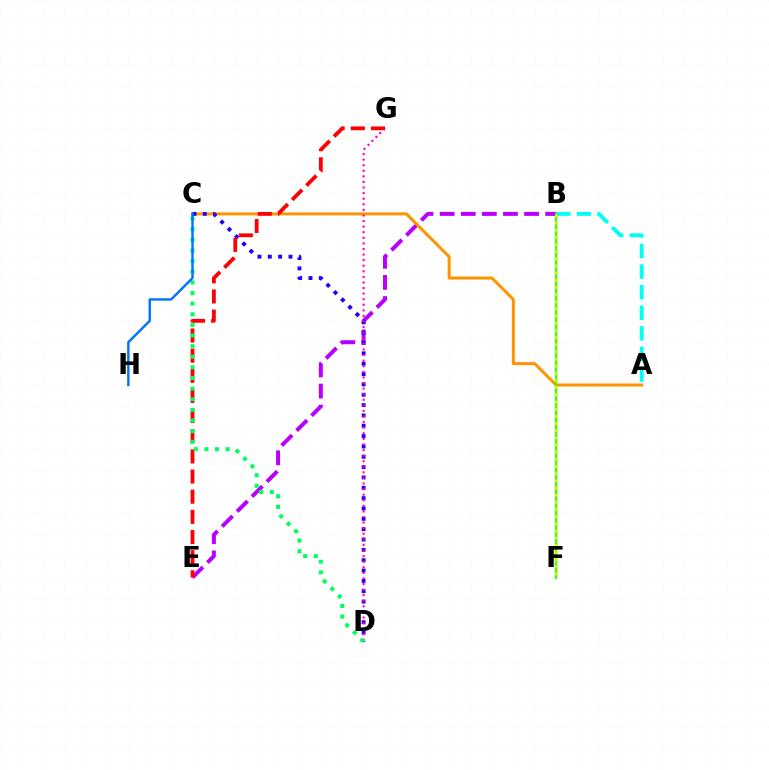{('B', 'E'): [{'color': '#b900ff', 'line_style': 'dashed', 'thickness': 2.87}], ('A', 'B'): [{'color': '#00fff6', 'line_style': 'dashed', 'thickness': 2.8}], ('A', 'C'): [{'color': '#ff9400', 'line_style': 'solid', 'thickness': 2.17}], ('B', 'F'): [{'color': '#3dff00', 'line_style': 'solid', 'thickness': 1.64}, {'color': '#d1ff00', 'line_style': 'dotted', 'thickness': 1.95}], ('C', 'D'): [{'color': '#2500ff', 'line_style': 'dotted', 'thickness': 2.81}, {'color': '#00ff5c', 'line_style': 'dotted', 'thickness': 2.89}], ('D', 'G'): [{'color': '#ff00ac', 'line_style': 'dotted', 'thickness': 1.52}], ('E', 'G'): [{'color': '#ff0000', 'line_style': 'dashed', 'thickness': 2.74}], ('C', 'H'): [{'color': '#0074ff', 'line_style': 'solid', 'thickness': 1.75}]}